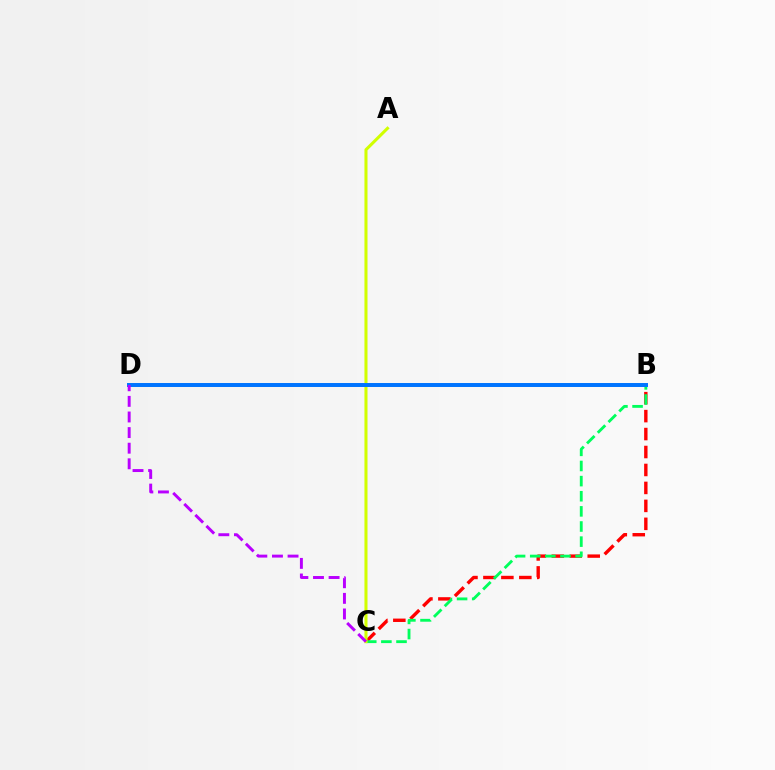{('B', 'C'): [{'color': '#ff0000', 'line_style': 'dashed', 'thickness': 2.44}, {'color': '#00ff5c', 'line_style': 'dashed', 'thickness': 2.06}], ('A', 'C'): [{'color': '#d1ff00', 'line_style': 'solid', 'thickness': 2.2}], ('B', 'D'): [{'color': '#0074ff', 'line_style': 'solid', 'thickness': 2.86}], ('C', 'D'): [{'color': '#b900ff', 'line_style': 'dashed', 'thickness': 2.12}]}